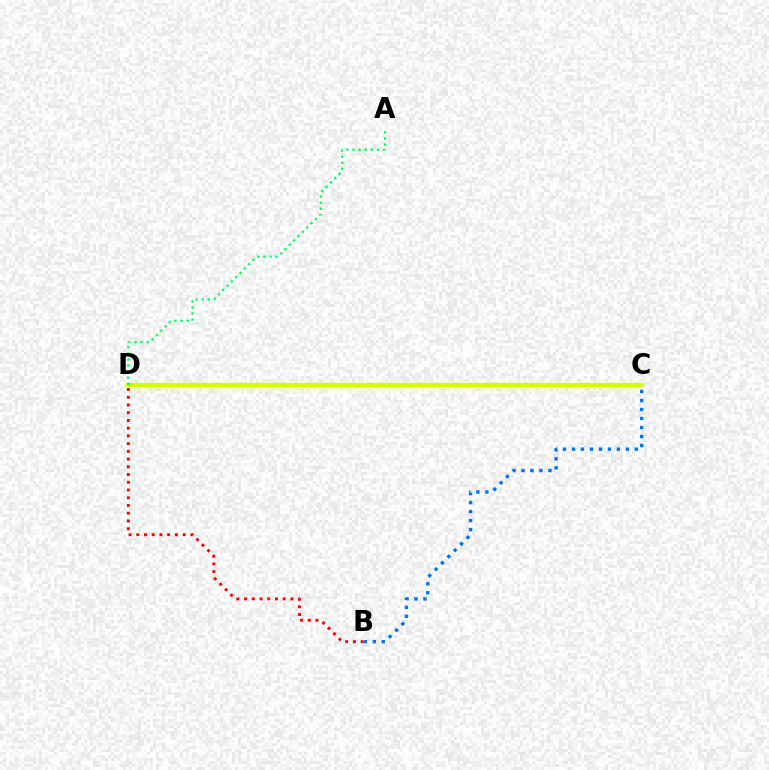{('B', 'D'): [{'color': '#ff0000', 'line_style': 'dotted', 'thickness': 2.1}], ('C', 'D'): [{'color': '#b900ff', 'line_style': 'solid', 'thickness': 2.71}, {'color': '#d1ff00', 'line_style': 'solid', 'thickness': 2.98}], ('B', 'C'): [{'color': '#0074ff', 'line_style': 'dotted', 'thickness': 2.44}], ('A', 'D'): [{'color': '#00ff5c', 'line_style': 'dotted', 'thickness': 1.66}]}